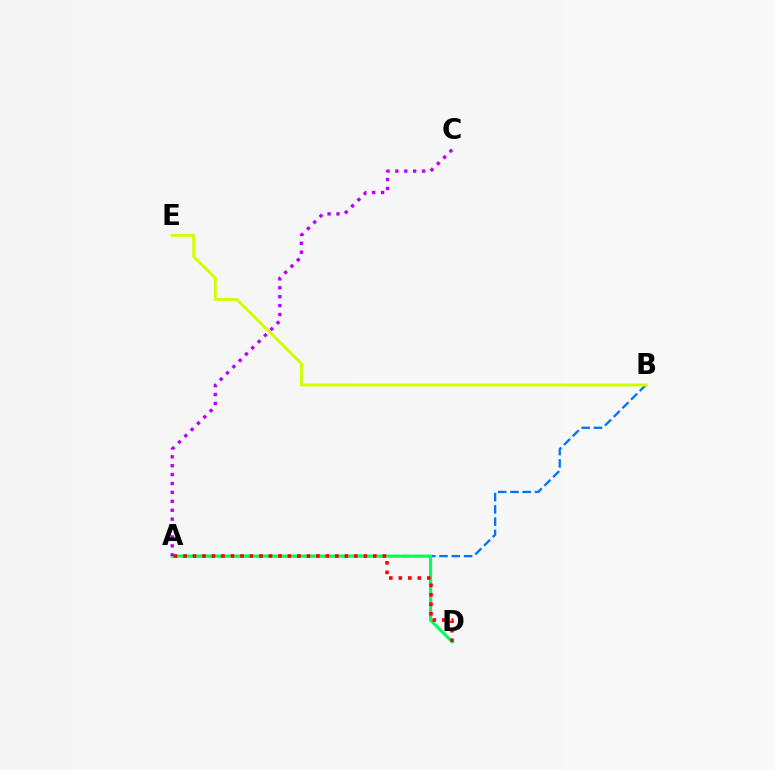{('A', 'B'): [{'color': '#0074ff', 'line_style': 'dashed', 'thickness': 1.66}], ('B', 'E'): [{'color': '#d1ff00', 'line_style': 'solid', 'thickness': 2.09}], ('A', 'D'): [{'color': '#00ff5c', 'line_style': 'solid', 'thickness': 2.26}, {'color': '#ff0000', 'line_style': 'dotted', 'thickness': 2.58}], ('A', 'C'): [{'color': '#b900ff', 'line_style': 'dotted', 'thickness': 2.42}]}